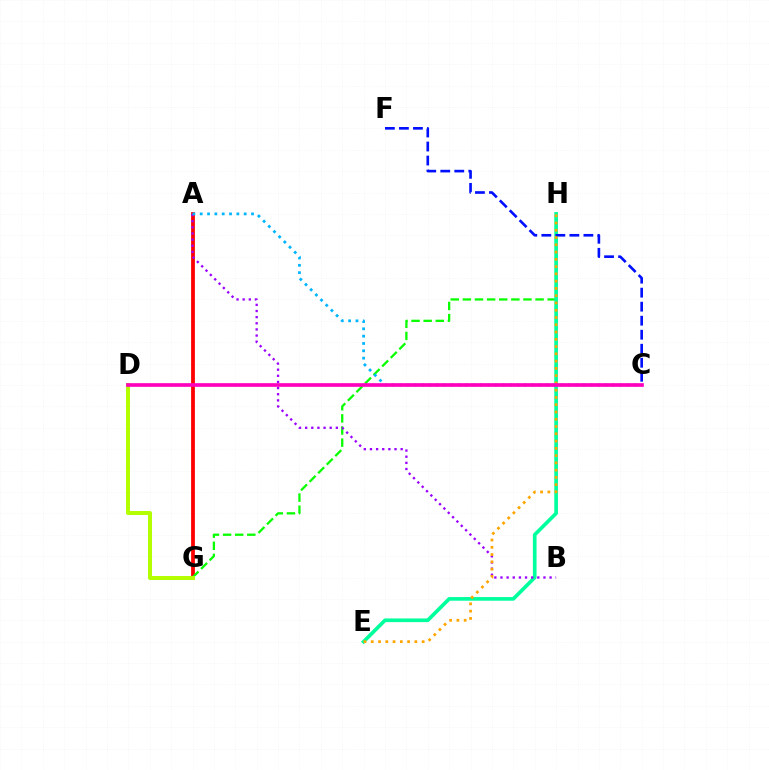{('A', 'G'): [{'color': '#ff0000', 'line_style': 'solid', 'thickness': 2.72}], ('G', 'H'): [{'color': '#08ff00', 'line_style': 'dashed', 'thickness': 1.65}], ('E', 'H'): [{'color': '#00ff9d', 'line_style': 'solid', 'thickness': 2.64}, {'color': '#ffa500', 'line_style': 'dotted', 'thickness': 1.97}], ('A', 'B'): [{'color': '#9b00ff', 'line_style': 'dotted', 'thickness': 1.67}], ('D', 'G'): [{'color': '#b3ff00', 'line_style': 'solid', 'thickness': 2.89}], ('A', 'C'): [{'color': '#00b5ff', 'line_style': 'dotted', 'thickness': 1.99}], ('C', 'F'): [{'color': '#0010ff', 'line_style': 'dashed', 'thickness': 1.9}], ('C', 'D'): [{'color': '#ff00bd', 'line_style': 'solid', 'thickness': 2.64}]}